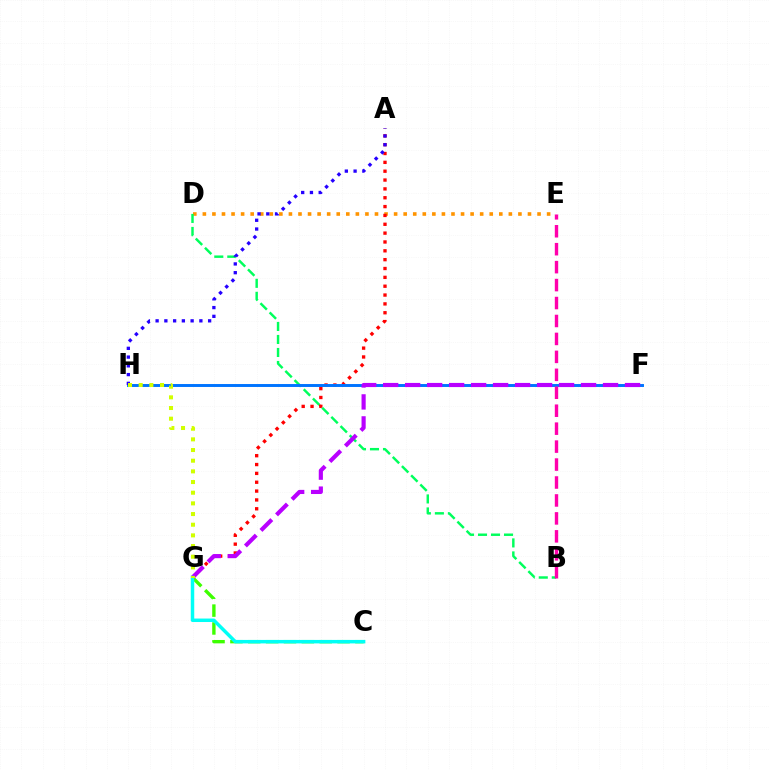{('D', 'E'): [{'color': '#ff9400', 'line_style': 'dotted', 'thickness': 2.6}], ('C', 'G'): [{'color': '#3dff00', 'line_style': 'dashed', 'thickness': 2.43}, {'color': '#00fff6', 'line_style': 'solid', 'thickness': 2.5}], ('B', 'D'): [{'color': '#00ff5c', 'line_style': 'dashed', 'thickness': 1.77}], ('A', 'G'): [{'color': '#ff0000', 'line_style': 'dotted', 'thickness': 2.4}], ('F', 'H'): [{'color': '#0074ff', 'line_style': 'solid', 'thickness': 2.12}], ('A', 'H'): [{'color': '#2500ff', 'line_style': 'dotted', 'thickness': 2.38}], ('F', 'G'): [{'color': '#b900ff', 'line_style': 'dashed', 'thickness': 2.99}], ('G', 'H'): [{'color': '#d1ff00', 'line_style': 'dotted', 'thickness': 2.9}], ('B', 'E'): [{'color': '#ff00ac', 'line_style': 'dashed', 'thickness': 2.44}]}